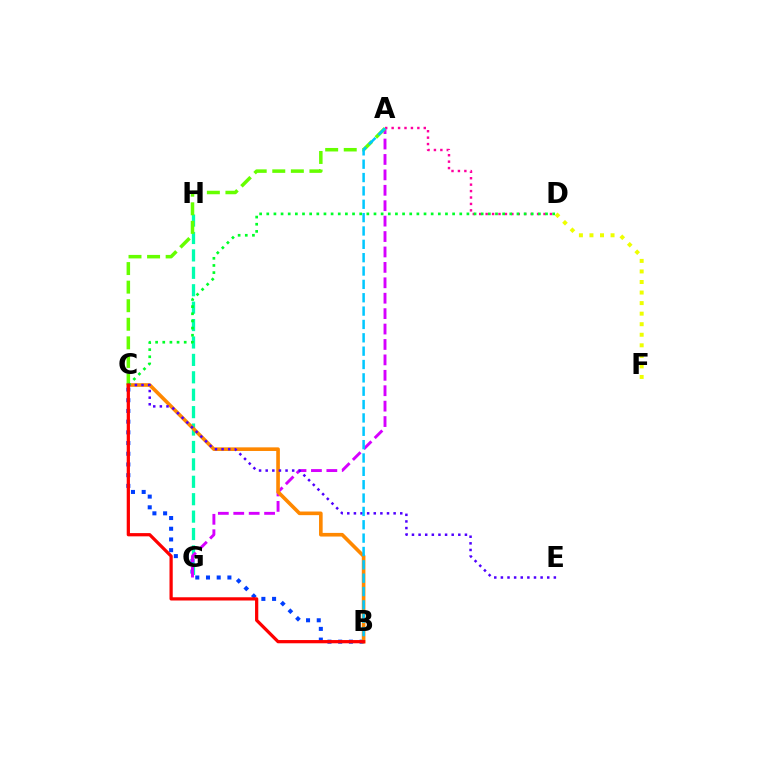{('B', 'C'): [{'color': '#003fff', 'line_style': 'dotted', 'thickness': 2.91}, {'color': '#ff8800', 'line_style': 'solid', 'thickness': 2.61}, {'color': '#ff0000', 'line_style': 'solid', 'thickness': 2.33}], ('G', 'H'): [{'color': '#00ffaf', 'line_style': 'dashed', 'thickness': 2.37}], ('A', 'D'): [{'color': '#ff00a0', 'line_style': 'dotted', 'thickness': 1.75}], ('A', 'G'): [{'color': '#d600ff', 'line_style': 'dashed', 'thickness': 2.09}], ('A', 'C'): [{'color': '#66ff00', 'line_style': 'dashed', 'thickness': 2.52}], ('C', 'E'): [{'color': '#4f00ff', 'line_style': 'dotted', 'thickness': 1.8}], ('A', 'B'): [{'color': '#00c7ff', 'line_style': 'dashed', 'thickness': 1.81}], ('C', 'D'): [{'color': '#00ff27', 'line_style': 'dotted', 'thickness': 1.94}], ('D', 'F'): [{'color': '#eeff00', 'line_style': 'dotted', 'thickness': 2.87}]}